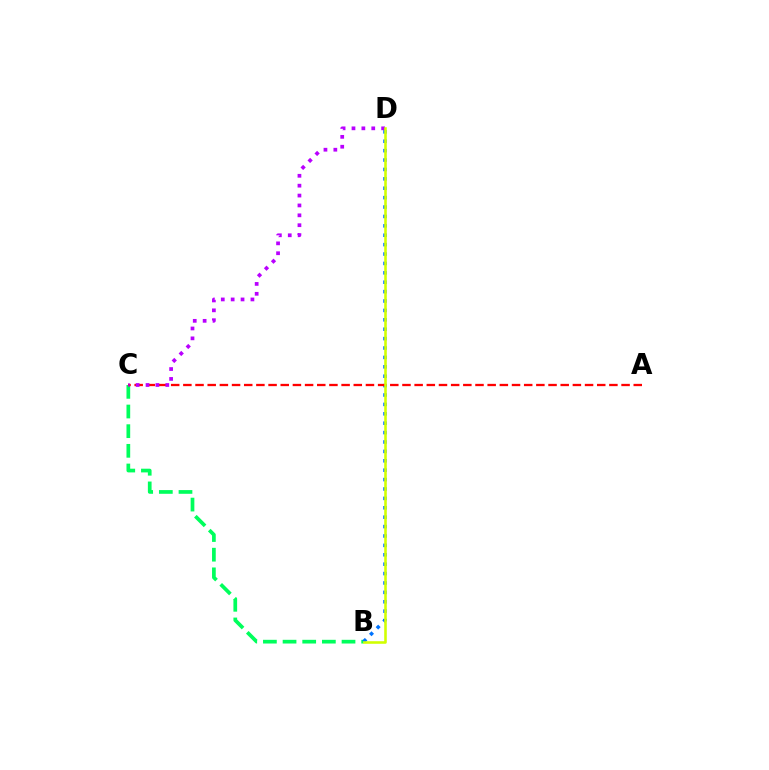{('B', 'C'): [{'color': '#00ff5c', 'line_style': 'dashed', 'thickness': 2.67}], ('B', 'D'): [{'color': '#0074ff', 'line_style': 'dotted', 'thickness': 2.55}, {'color': '#d1ff00', 'line_style': 'solid', 'thickness': 1.85}], ('A', 'C'): [{'color': '#ff0000', 'line_style': 'dashed', 'thickness': 1.65}], ('C', 'D'): [{'color': '#b900ff', 'line_style': 'dotted', 'thickness': 2.69}]}